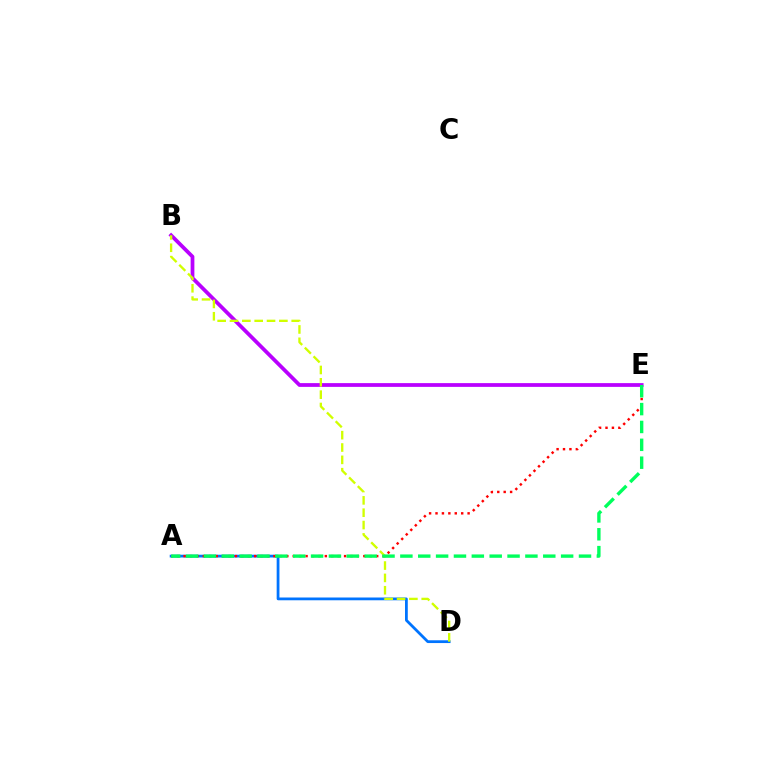{('A', 'D'): [{'color': '#0074ff', 'line_style': 'solid', 'thickness': 2.0}], ('A', 'E'): [{'color': '#ff0000', 'line_style': 'dotted', 'thickness': 1.74}, {'color': '#00ff5c', 'line_style': 'dashed', 'thickness': 2.43}], ('B', 'E'): [{'color': '#b900ff', 'line_style': 'solid', 'thickness': 2.7}], ('B', 'D'): [{'color': '#d1ff00', 'line_style': 'dashed', 'thickness': 1.68}]}